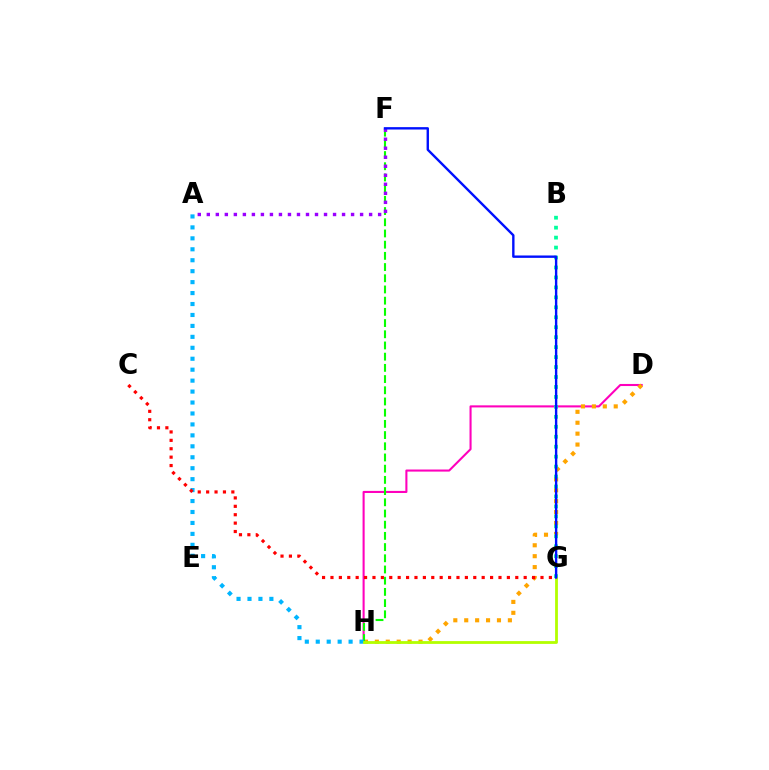{('D', 'H'): [{'color': '#ff00bd', 'line_style': 'solid', 'thickness': 1.5}, {'color': '#ffa500', 'line_style': 'dotted', 'thickness': 2.97}], ('F', 'H'): [{'color': '#08ff00', 'line_style': 'dashed', 'thickness': 1.52}], ('A', 'H'): [{'color': '#00b5ff', 'line_style': 'dotted', 'thickness': 2.97}], ('B', 'G'): [{'color': '#00ff9d', 'line_style': 'dotted', 'thickness': 2.71}], ('G', 'H'): [{'color': '#b3ff00', 'line_style': 'solid', 'thickness': 2.02}], ('A', 'F'): [{'color': '#9b00ff', 'line_style': 'dotted', 'thickness': 2.45}], ('F', 'G'): [{'color': '#0010ff', 'line_style': 'solid', 'thickness': 1.72}], ('C', 'G'): [{'color': '#ff0000', 'line_style': 'dotted', 'thickness': 2.28}]}